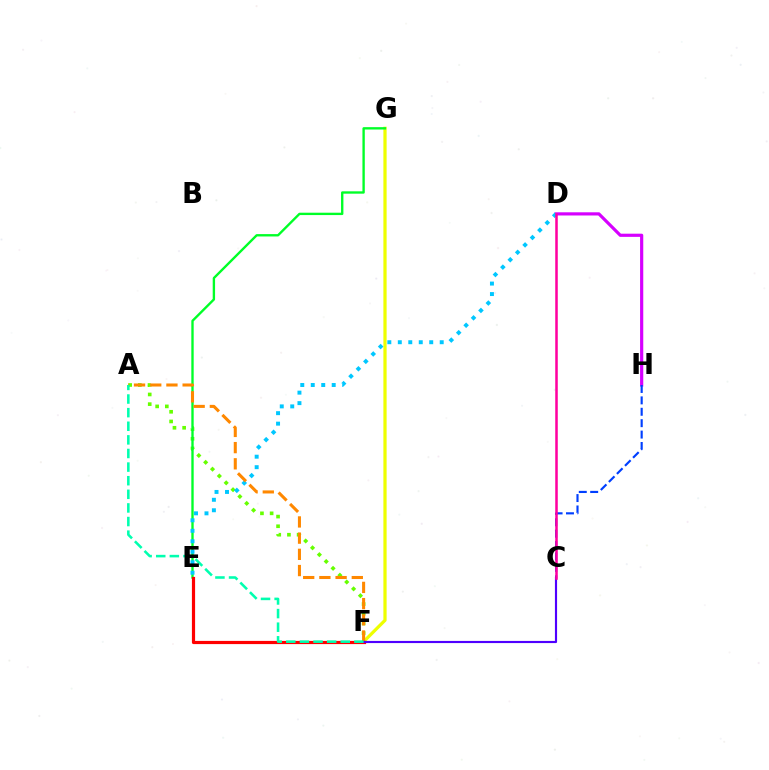{('D', 'H'): [{'color': '#d600ff', 'line_style': 'solid', 'thickness': 2.29}], ('A', 'F'): [{'color': '#66ff00', 'line_style': 'dotted', 'thickness': 2.63}, {'color': '#ff8800', 'line_style': 'dashed', 'thickness': 2.2}, {'color': '#00ffaf', 'line_style': 'dashed', 'thickness': 1.85}], ('F', 'G'): [{'color': '#eeff00', 'line_style': 'solid', 'thickness': 2.33}], ('E', 'G'): [{'color': '#00ff27', 'line_style': 'solid', 'thickness': 1.7}], ('D', 'E'): [{'color': '#00c7ff', 'line_style': 'dotted', 'thickness': 2.85}], ('C', 'H'): [{'color': '#003fff', 'line_style': 'dashed', 'thickness': 1.55}], ('E', 'F'): [{'color': '#ff0000', 'line_style': 'solid', 'thickness': 2.3}], ('C', 'F'): [{'color': '#4f00ff', 'line_style': 'solid', 'thickness': 1.55}], ('C', 'D'): [{'color': '#ff00a0', 'line_style': 'solid', 'thickness': 1.82}]}